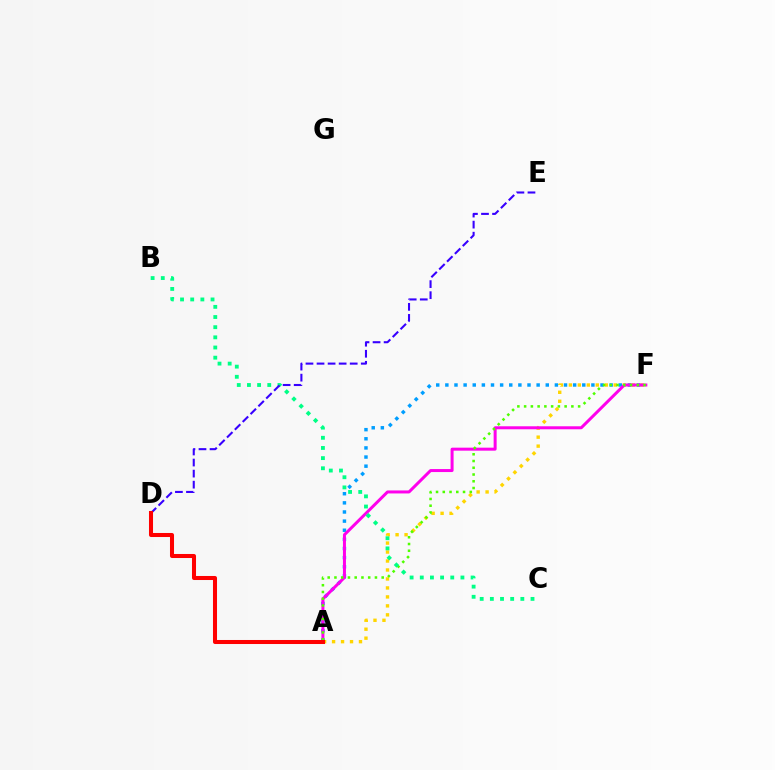{('A', 'F'): [{'color': '#ffd500', 'line_style': 'dotted', 'thickness': 2.44}, {'color': '#009eff', 'line_style': 'dotted', 'thickness': 2.48}, {'color': '#ff00ed', 'line_style': 'solid', 'thickness': 2.16}, {'color': '#4fff00', 'line_style': 'dotted', 'thickness': 1.83}], ('B', 'C'): [{'color': '#00ff86', 'line_style': 'dotted', 'thickness': 2.76}], ('D', 'E'): [{'color': '#3700ff', 'line_style': 'dashed', 'thickness': 1.5}], ('A', 'D'): [{'color': '#ff0000', 'line_style': 'solid', 'thickness': 2.91}]}